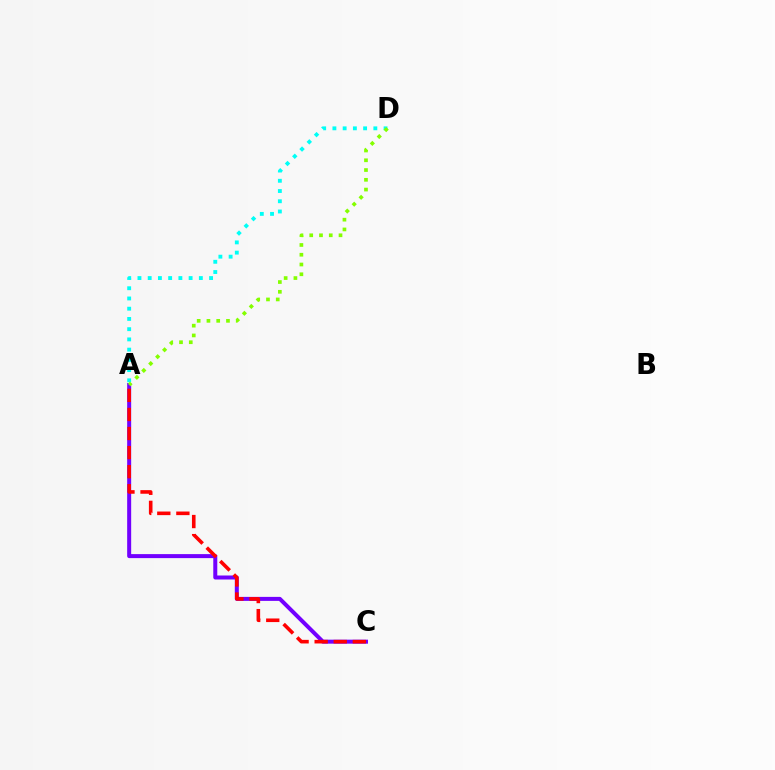{('A', 'C'): [{'color': '#7200ff', 'line_style': 'solid', 'thickness': 2.88}, {'color': '#ff0000', 'line_style': 'dashed', 'thickness': 2.59}], ('A', 'D'): [{'color': '#00fff6', 'line_style': 'dotted', 'thickness': 2.78}, {'color': '#84ff00', 'line_style': 'dotted', 'thickness': 2.65}]}